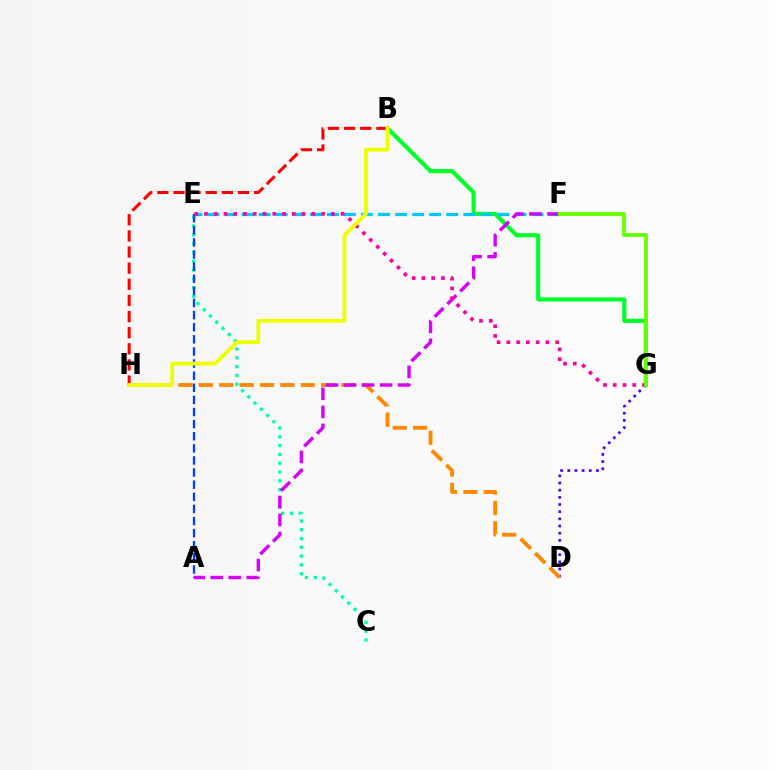{('C', 'E'): [{'color': '#00ffaf', 'line_style': 'dotted', 'thickness': 2.39}], ('B', 'G'): [{'color': '#00ff27', 'line_style': 'solid', 'thickness': 2.96}], ('E', 'F'): [{'color': '#00c7ff', 'line_style': 'dashed', 'thickness': 2.32}], ('B', 'H'): [{'color': '#ff0000', 'line_style': 'dashed', 'thickness': 2.19}, {'color': '#eeff00', 'line_style': 'solid', 'thickness': 2.74}], ('D', 'G'): [{'color': '#4f00ff', 'line_style': 'dotted', 'thickness': 1.95}], ('D', 'H'): [{'color': '#ff8800', 'line_style': 'dashed', 'thickness': 2.77}], ('A', 'F'): [{'color': '#d600ff', 'line_style': 'dashed', 'thickness': 2.45}], ('A', 'E'): [{'color': '#003fff', 'line_style': 'dashed', 'thickness': 1.65}], ('E', 'G'): [{'color': '#ff00a0', 'line_style': 'dotted', 'thickness': 2.65}], ('F', 'G'): [{'color': '#66ff00', 'line_style': 'solid', 'thickness': 2.74}]}